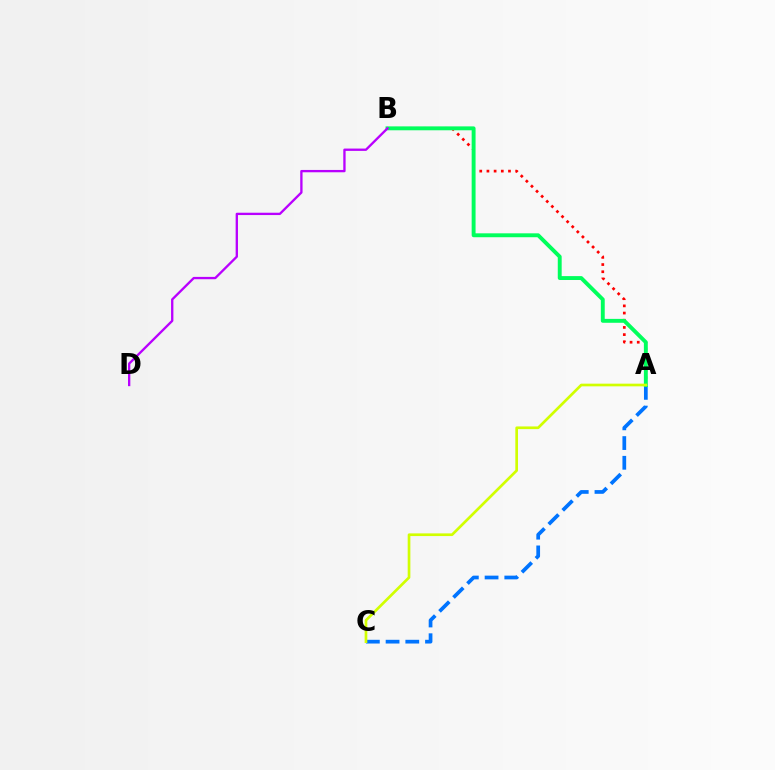{('A', 'C'): [{'color': '#0074ff', 'line_style': 'dashed', 'thickness': 2.68}, {'color': '#d1ff00', 'line_style': 'solid', 'thickness': 1.93}], ('A', 'B'): [{'color': '#ff0000', 'line_style': 'dotted', 'thickness': 1.95}, {'color': '#00ff5c', 'line_style': 'solid', 'thickness': 2.81}], ('B', 'D'): [{'color': '#b900ff', 'line_style': 'solid', 'thickness': 1.67}]}